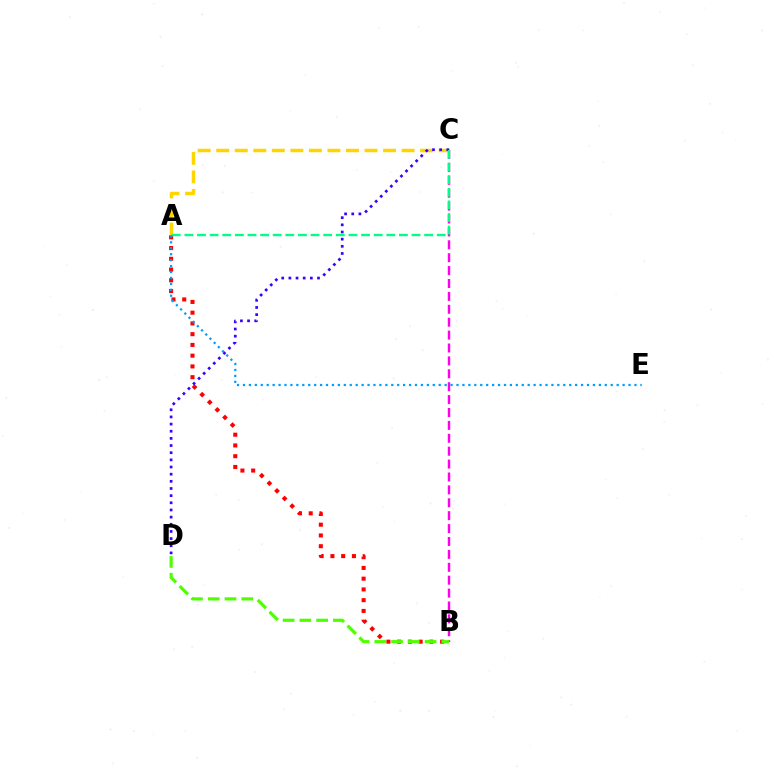{('B', 'C'): [{'color': '#ff00ed', 'line_style': 'dashed', 'thickness': 1.75}], ('A', 'B'): [{'color': '#ff0000', 'line_style': 'dotted', 'thickness': 2.92}], ('A', 'C'): [{'color': '#ffd500', 'line_style': 'dashed', 'thickness': 2.52}, {'color': '#00ff86', 'line_style': 'dashed', 'thickness': 1.71}], ('C', 'D'): [{'color': '#3700ff', 'line_style': 'dotted', 'thickness': 1.94}], ('B', 'D'): [{'color': '#4fff00', 'line_style': 'dashed', 'thickness': 2.28}], ('A', 'E'): [{'color': '#009eff', 'line_style': 'dotted', 'thickness': 1.61}]}